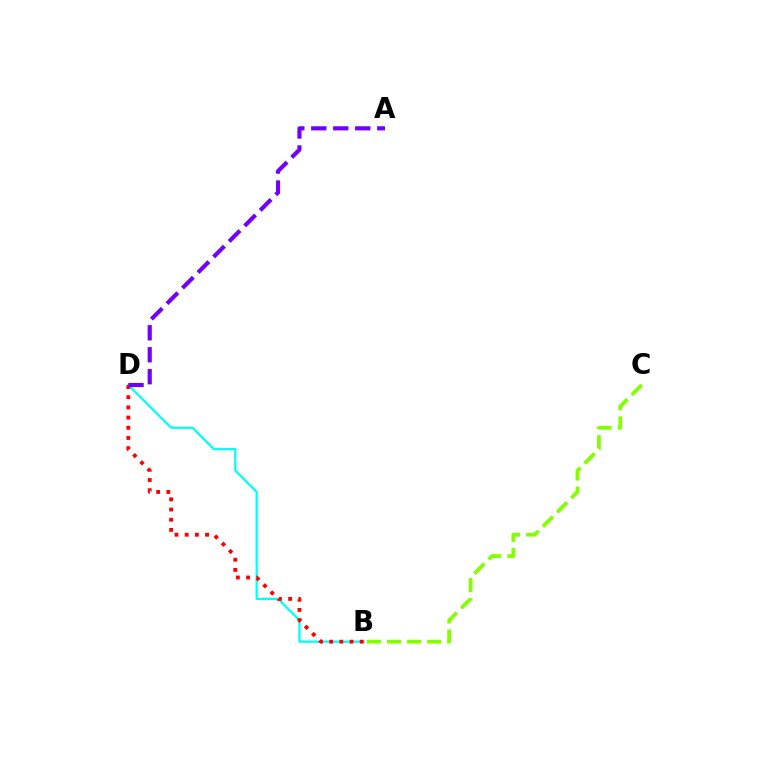{('B', 'D'): [{'color': '#00fff6', 'line_style': 'solid', 'thickness': 1.61}, {'color': '#ff0000', 'line_style': 'dotted', 'thickness': 2.77}], ('B', 'C'): [{'color': '#84ff00', 'line_style': 'dashed', 'thickness': 2.73}], ('A', 'D'): [{'color': '#7200ff', 'line_style': 'dashed', 'thickness': 2.99}]}